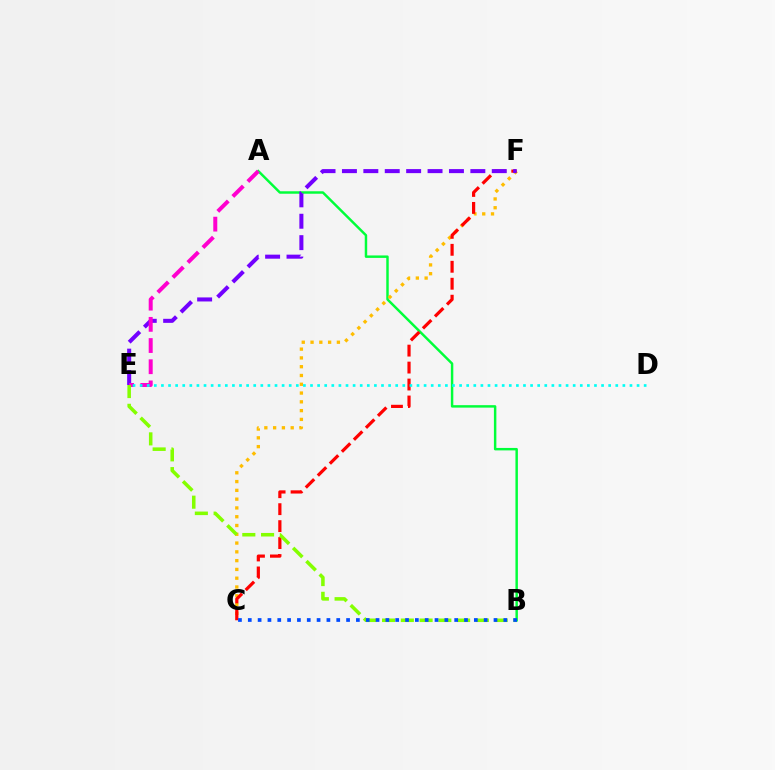{('A', 'B'): [{'color': '#00ff39', 'line_style': 'solid', 'thickness': 1.77}], ('C', 'F'): [{'color': '#ffbd00', 'line_style': 'dotted', 'thickness': 2.39}, {'color': '#ff0000', 'line_style': 'dashed', 'thickness': 2.3}], ('E', 'F'): [{'color': '#7200ff', 'line_style': 'dashed', 'thickness': 2.91}], ('A', 'E'): [{'color': '#ff00cf', 'line_style': 'dashed', 'thickness': 2.88}], ('D', 'E'): [{'color': '#00fff6', 'line_style': 'dotted', 'thickness': 1.93}], ('B', 'E'): [{'color': '#84ff00', 'line_style': 'dashed', 'thickness': 2.55}], ('B', 'C'): [{'color': '#004bff', 'line_style': 'dotted', 'thickness': 2.67}]}